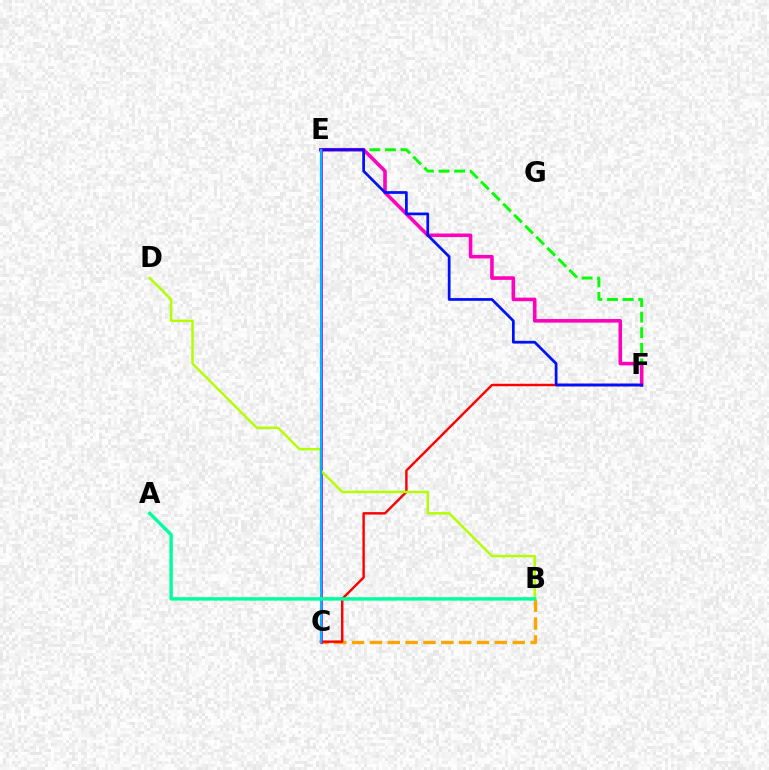{('B', 'C'): [{'color': '#ffa500', 'line_style': 'dashed', 'thickness': 2.42}], ('C', 'F'): [{'color': '#ff0000', 'line_style': 'solid', 'thickness': 1.76}], ('E', 'F'): [{'color': '#08ff00', 'line_style': 'dashed', 'thickness': 2.12}, {'color': '#ff00bd', 'line_style': 'solid', 'thickness': 2.57}, {'color': '#0010ff', 'line_style': 'solid', 'thickness': 1.97}], ('C', 'E'): [{'color': '#9b00ff', 'line_style': 'solid', 'thickness': 1.86}, {'color': '#00b5ff', 'line_style': 'solid', 'thickness': 1.56}], ('B', 'D'): [{'color': '#b3ff00', 'line_style': 'solid', 'thickness': 1.79}], ('A', 'B'): [{'color': '#00ff9d', 'line_style': 'solid', 'thickness': 2.48}]}